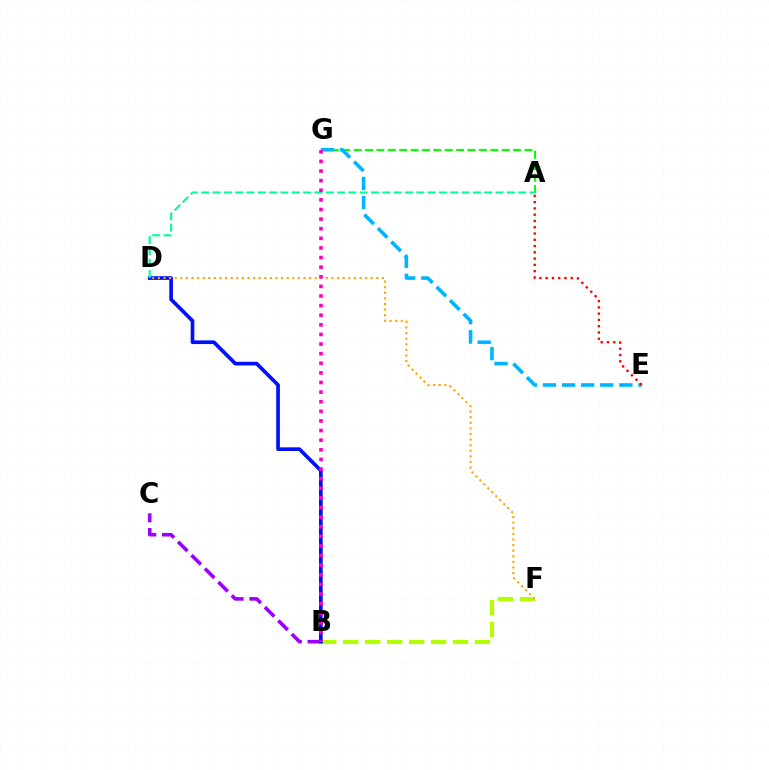{('B', 'F'): [{'color': '#b3ff00', 'line_style': 'dashed', 'thickness': 2.98}], ('A', 'G'): [{'color': '#08ff00', 'line_style': 'dashed', 'thickness': 1.55}], ('B', 'C'): [{'color': '#9b00ff', 'line_style': 'dashed', 'thickness': 2.58}], ('B', 'D'): [{'color': '#0010ff', 'line_style': 'solid', 'thickness': 2.65}], ('A', 'D'): [{'color': '#00ff9d', 'line_style': 'dashed', 'thickness': 1.54}], ('D', 'F'): [{'color': '#ffa500', 'line_style': 'dotted', 'thickness': 1.52}], ('E', 'G'): [{'color': '#00b5ff', 'line_style': 'dashed', 'thickness': 2.6}], ('A', 'E'): [{'color': '#ff0000', 'line_style': 'dotted', 'thickness': 1.71}], ('B', 'G'): [{'color': '#ff00bd', 'line_style': 'dotted', 'thickness': 2.61}]}